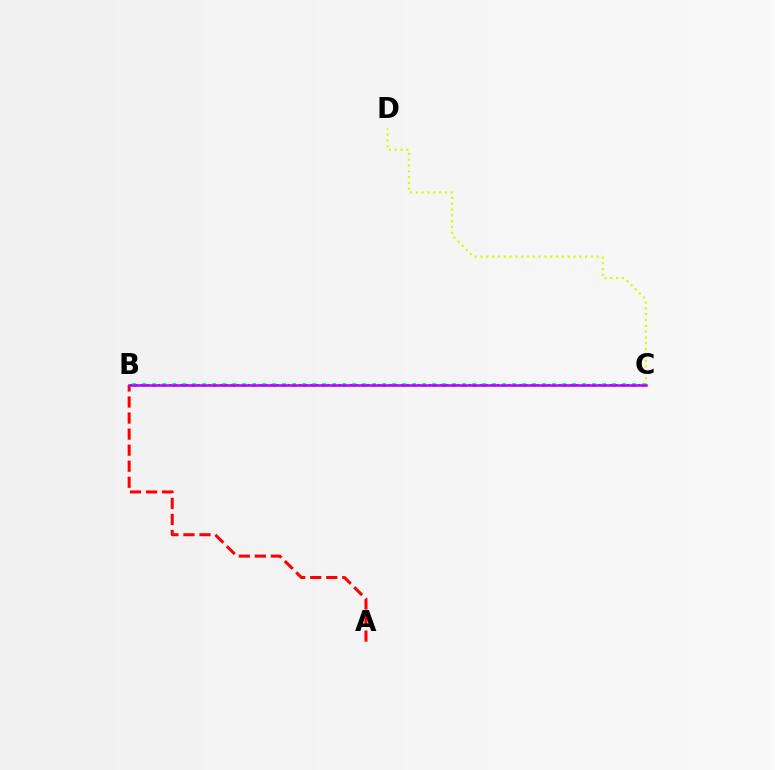{('B', 'C'): [{'color': '#0074ff', 'line_style': 'dotted', 'thickness': 1.54}, {'color': '#00ff5c', 'line_style': 'dotted', 'thickness': 2.72}, {'color': '#b900ff', 'line_style': 'solid', 'thickness': 1.82}], ('C', 'D'): [{'color': '#d1ff00', 'line_style': 'dotted', 'thickness': 1.58}], ('A', 'B'): [{'color': '#ff0000', 'line_style': 'dashed', 'thickness': 2.18}]}